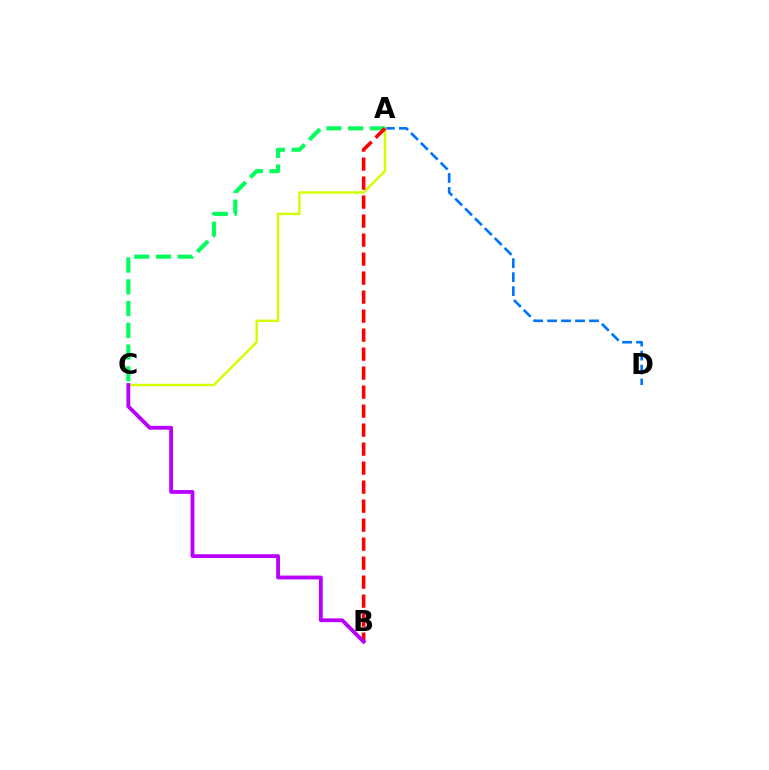{('A', 'D'): [{'color': '#0074ff', 'line_style': 'dashed', 'thickness': 1.9}], ('A', 'C'): [{'color': '#d1ff00', 'line_style': 'solid', 'thickness': 1.76}, {'color': '#00ff5c', 'line_style': 'dashed', 'thickness': 2.96}], ('A', 'B'): [{'color': '#ff0000', 'line_style': 'dashed', 'thickness': 2.58}], ('B', 'C'): [{'color': '#b900ff', 'line_style': 'solid', 'thickness': 2.75}]}